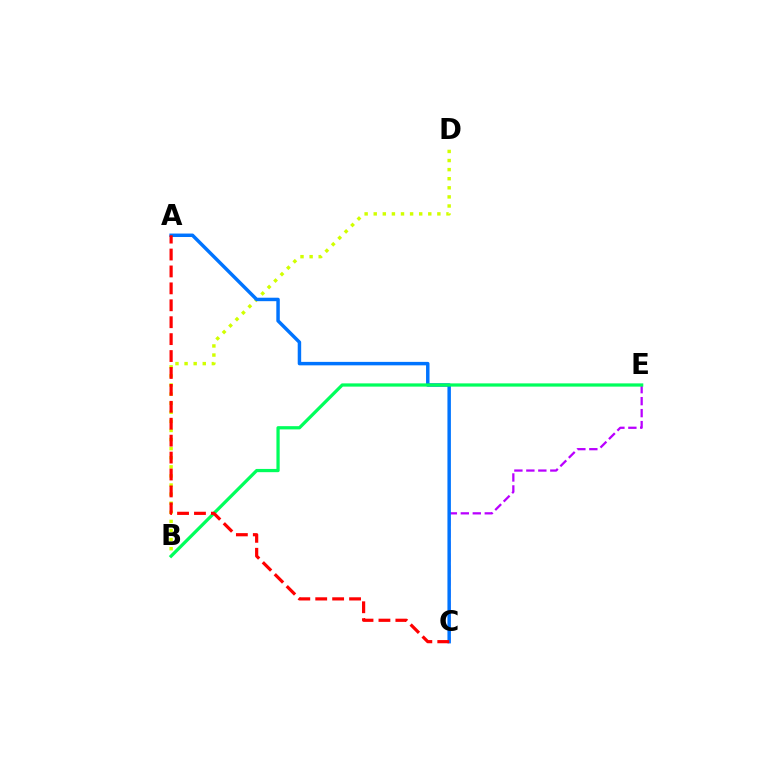{('B', 'D'): [{'color': '#d1ff00', 'line_style': 'dotted', 'thickness': 2.47}], ('C', 'E'): [{'color': '#b900ff', 'line_style': 'dashed', 'thickness': 1.63}], ('A', 'C'): [{'color': '#0074ff', 'line_style': 'solid', 'thickness': 2.5}, {'color': '#ff0000', 'line_style': 'dashed', 'thickness': 2.3}], ('B', 'E'): [{'color': '#00ff5c', 'line_style': 'solid', 'thickness': 2.33}]}